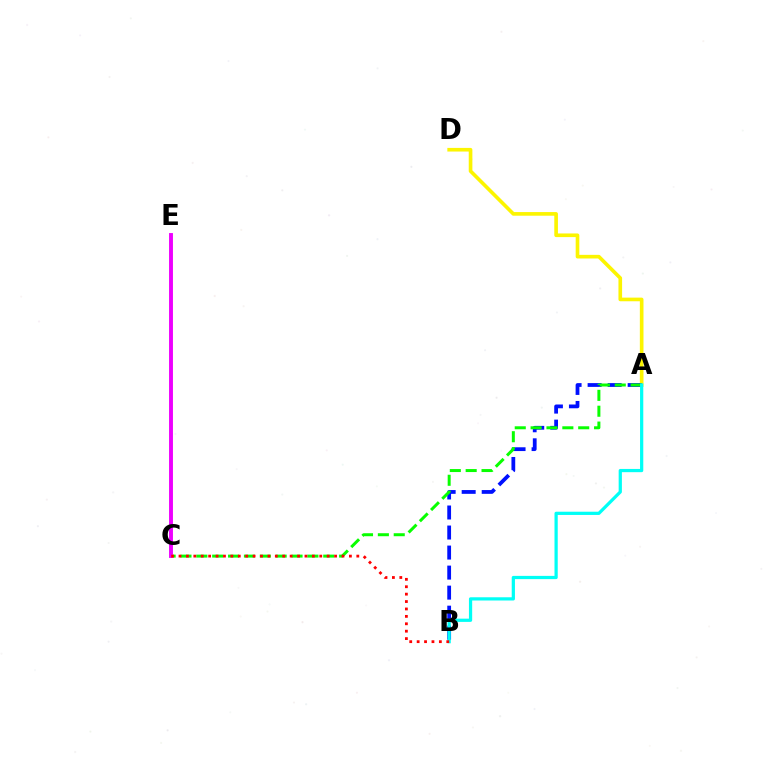{('A', 'D'): [{'color': '#fcf500', 'line_style': 'solid', 'thickness': 2.62}], ('A', 'B'): [{'color': '#0010ff', 'line_style': 'dashed', 'thickness': 2.72}, {'color': '#00fff6', 'line_style': 'solid', 'thickness': 2.33}], ('A', 'C'): [{'color': '#08ff00', 'line_style': 'dashed', 'thickness': 2.16}], ('C', 'E'): [{'color': '#ee00ff', 'line_style': 'solid', 'thickness': 2.81}], ('B', 'C'): [{'color': '#ff0000', 'line_style': 'dotted', 'thickness': 2.01}]}